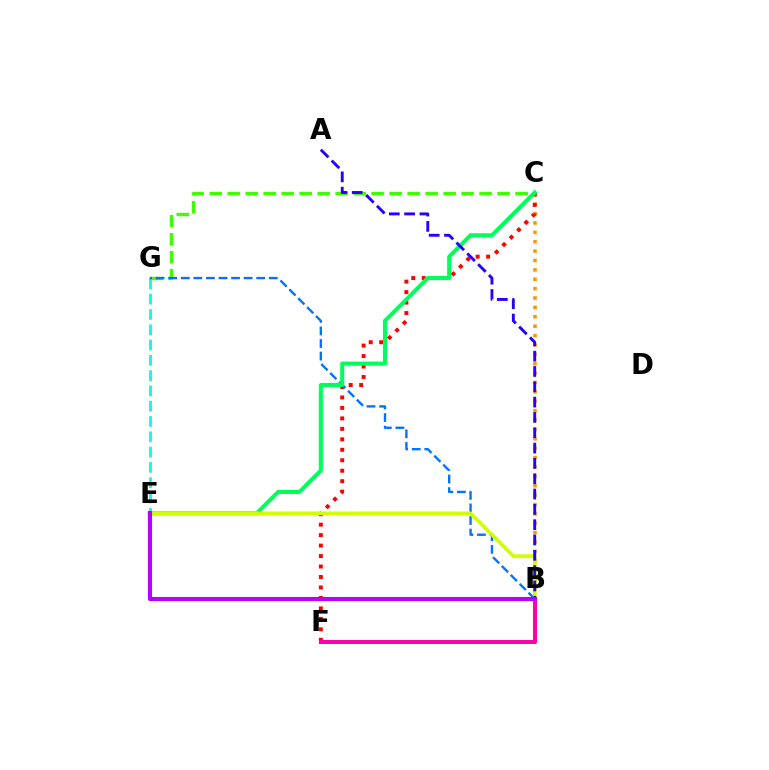{('E', 'G'): [{'color': '#00fff6', 'line_style': 'dashed', 'thickness': 2.08}], ('B', 'C'): [{'color': '#ff9400', 'line_style': 'dotted', 'thickness': 2.55}], ('C', 'F'): [{'color': '#ff0000', 'line_style': 'dotted', 'thickness': 2.84}], ('C', 'G'): [{'color': '#3dff00', 'line_style': 'dashed', 'thickness': 2.44}], ('B', 'G'): [{'color': '#0074ff', 'line_style': 'dashed', 'thickness': 1.71}], ('C', 'E'): [{'color': '#00ff5c', 'line_style': 'solid', 'thickness': 2.92}], ('B', 'E'): [{'color': '#d1ff00', 'line_style': 'solid', 'thickness': 2.68}, {'color': '#b900ff', 'line_style': 'solid', 'thickness': 2.94}], ('B', 'F'): [{'color': '#ff00ac', 'line_style': 'solid', 'thickness': 2.9}], ('A', 'B'): [{'color': '#2500ff', 'line_style': 'dashed', 'thickness': 2.08}]}